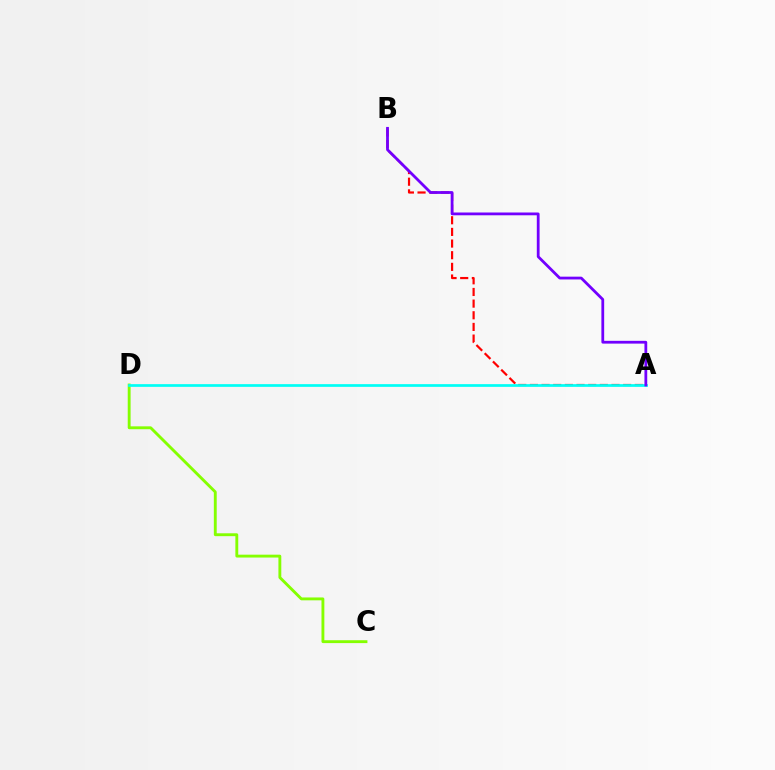{('A', 'B'): [{'color': '#ff0000', 'line_style': 'dashed', 'thickness': 1.58}, {'color': '#7200ff', 'line_style': 'solid', 'thickness': 2.0}], ('C', 'D'): [{'color': '#84ff00', 'line_style': 'solid', 'thickness': 2.07}], ('A', 'D'): [{'color': '#00fff6', 'line_style': 'solid', 'thickness': 1.95}]}